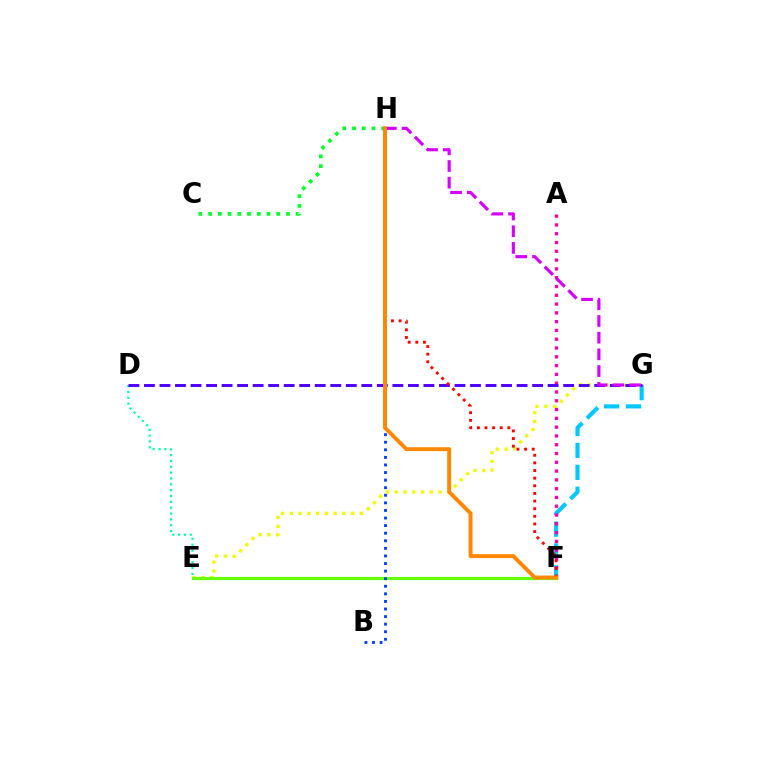{('E', 'G'): [{'color': '#eeff00', 'line_style': 'dotted', 'thickness': 2.38}], ('C', 'H'): [{'color': '#00ff27', 'line_style': 'dotted', 'thickness': 2.64}], ('E', 'F'): [{'color': '#66ff00', 'line_style': 'solid', 'thickness': 2.26}], ('B', 'H'): [{'color': '#003fff', 'line_style': 'dotted', 'thickness': 2.06}], ('D', 'E'): [{'color': '#00ffaf', 'line_style': 'dotted', 'thickness': 1.59}], ('F', 'G'): [{'color': '#00c7ff', 'line_style': 'dashed', 'thickness': 2.97}], ('A', 'F'): [{'color': '#ff00a0', 'line_style': 'dotted', 'thickness': 2.39}], ('D', 'G'): [{'color': '#4f00ff', 'line_style': 'dashed', 'thickness': 2.11}], ('F', 'H'): [{'color': '#ff0000', 'line_style': 'dotted', 'thickness': 2.07}, {'color': '#ff8800', 'line_style': 'solid', 'thickness': 2.83}], ('G', 'H'): [{'color': '#d600ff', 'line_style': 'dashed', 'thickness': 2.27}]}